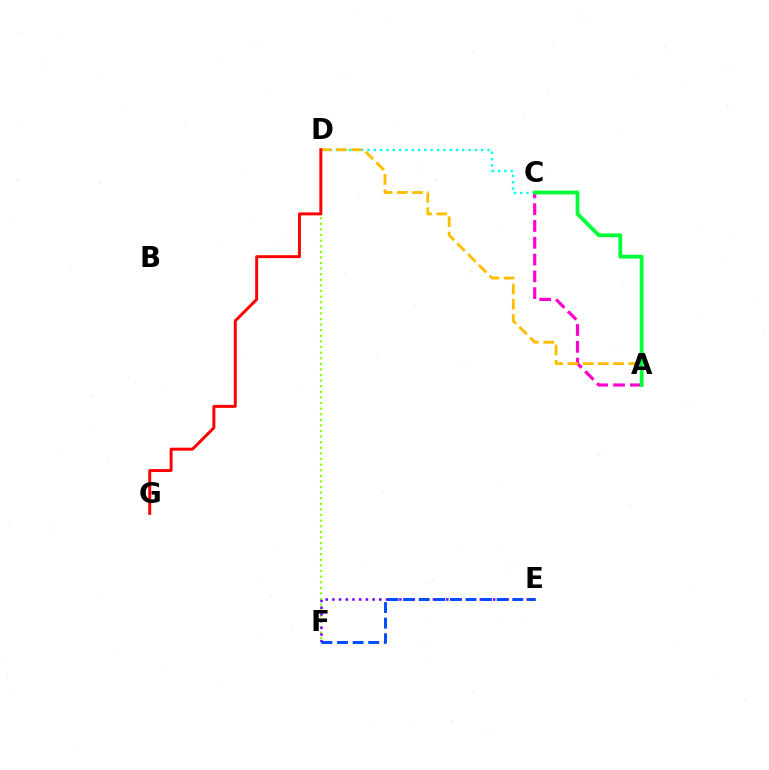{('D', 'F'): [{'color': '#84ff00', 'line_style': 'dotted', 'thickness': 1.52}], ('C', 'D'): [{'color': '#00fff6', 'line_style': 'dotted', 'thickness': 1.71}], ('E', 'F'): [{'color': '#7200ff', 'line_style': 'dotted', 'thickness': 1.82}, {'color': '#004bff', 'line_style': 'dashed', 'thickness': 2.12}], ('A', 'C'): [{'color': '#ff00cf', 'line_style': 'dashed', 'thickness': 2.28}, {'color': '#00ff39', 'line_style': 'solid', 'thickness': 2.73}], ('A', 'D'): [{'color': '#ffbd00', 'line_style': 'dashed', 'thickness': 2.07}], ('D', 'G'): [{'color': '#ff0000', 'line_style': 'solid', 'thickness': 2.13}]}